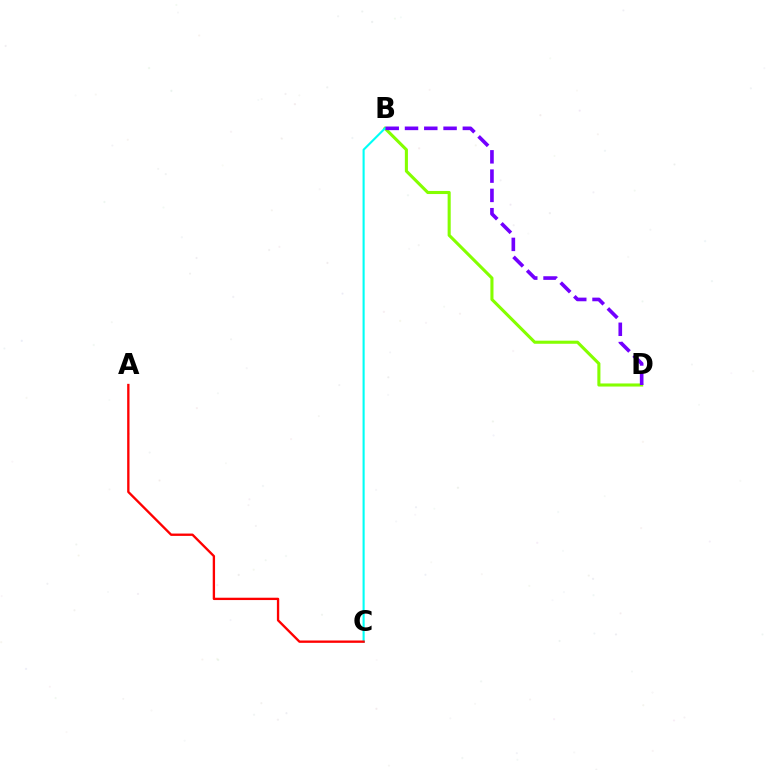{('B', 'D'): [{'color': '#84ff00', 'line_style': 'solid', 'thickness': 2.22}, {'color': '#7200ff', 'line_style': 'dashed', 'thickness': 2.62}], ('B', 'C'): [{'color': '#00fff6', 'line_style': 'solid', 'thickness': 1.52}], ('A', 'C'): [{'color': '#ff0000', 'line_style': 'solid', 'thickness': 1.68}]}